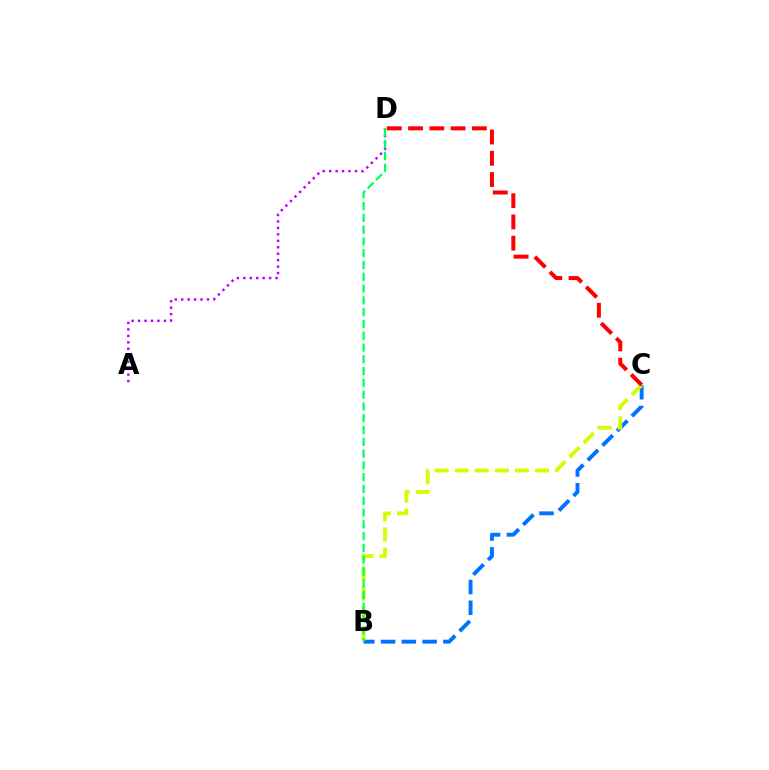{('B', 'C'): [{'color': '#0074ff', 'line_style': 'dashed', 'thickness': 2.82}, {'color': '#d1ff00', 'line_style': 'dashed', 'thickness': 2.73}], ('A', 'D'): [{'color': '#b900ff', 'line_style': 'dotted', 'thickness': 1.75}], ('B', 'D'): [{'color': '#00ff5c', 'line_style': 'dashed', 'thickness': 1.6}], ('C', 'D'): [{'color': '#ff0000', 'line_style': 'dashed', 'thickness': 2.89}]}